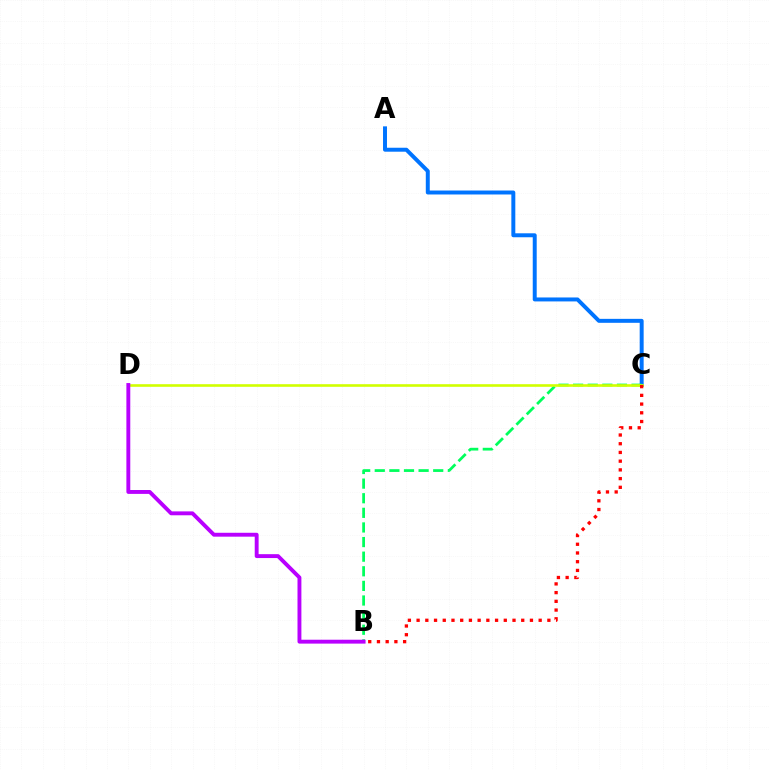{('A', 'C'): [{'color': '#0074ff', 'line_style': 'solid', 'thickness': 2.85}], ('B', 'C'): [{'color': '#00ff5c', 'line_style': 'dashed', 'thickness': 1.98}, {'color': '#ff0000', 'line_style': 'dotted', 'thickness': 2.37}], ('C', 'D'): [{'color': '#d1ff00', 'line_style': 'solid', 'thickness': 1.89}], ('B', 'D'): [{'color': '#b900ff', 'line_style': 'solid', 'thickness': 2.8}]}